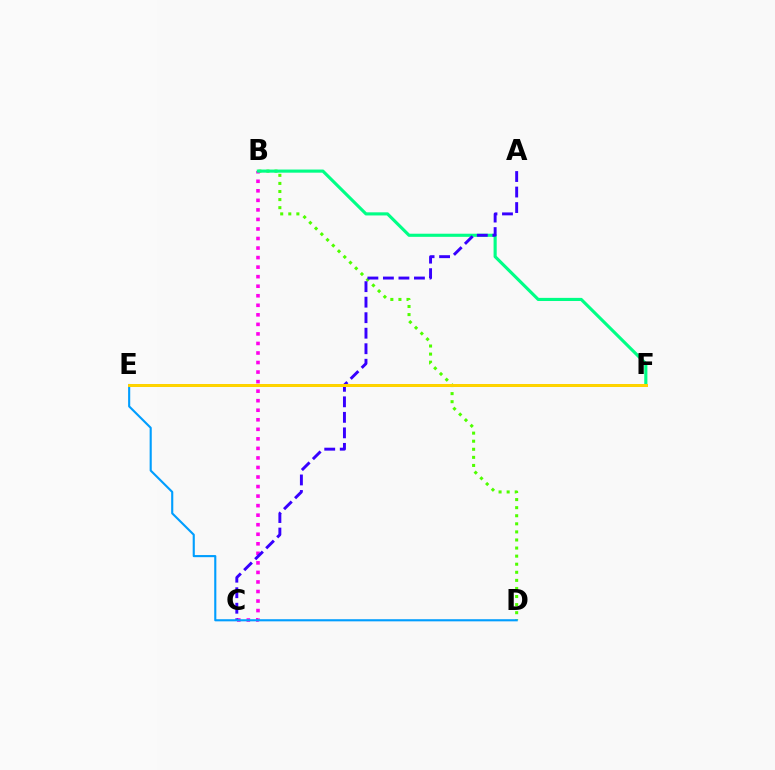{('B', 'D'): [{'color': '#4fff00', 'line_style': 'dotted', 'thickness': 2.19}], ('B', 'C'): [{'color': '#ff00ed', 'line_style': 'dotted', 'thickness': 2.59}], ('B', 'F'): [{'color': '#00ff86', 'line_style': 'solid', 'thickness': 2.25}], ('A', 'C'): [{'color': '#3700ff', 'line_style': 'dashed', 'thickness': 2.11}], ('D', 'E'): [{'color': '#009eff', 'line_style': 'solid', 'thickness': 1.53}], ('E', 'F'): [{'color': '#ff0000', 'line_style': 'solid', 'thickness': 1.86}, {'color': '#ffd500', 'line_style': 'solid', 'thickness': 2.14}]}